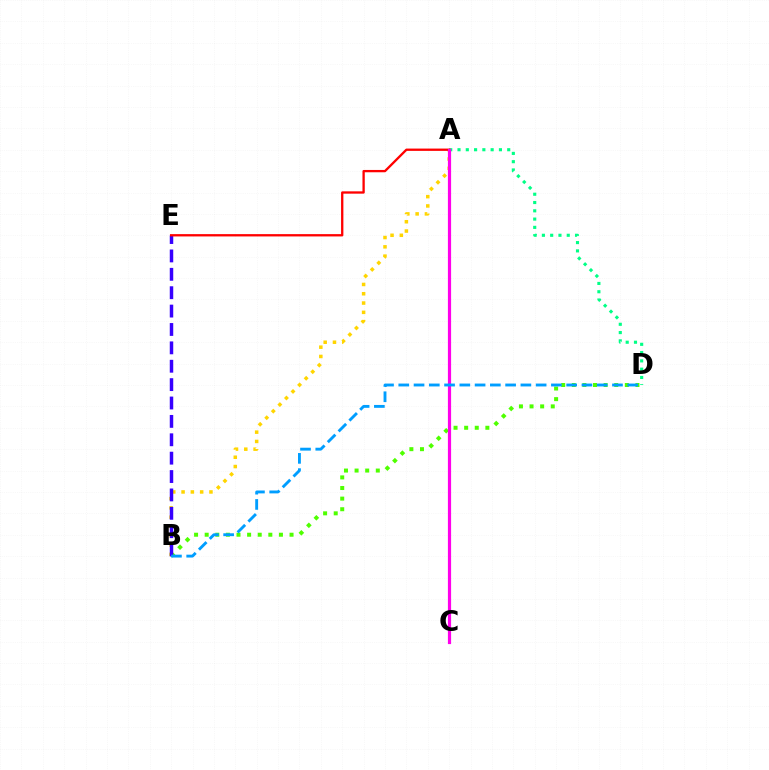{('A', 'D'): [{'color': '#00ff86', 'line_style': 'dotted', 'thickness': 2.25}], ('A', 'B'): [{'color': '#ffd500', 'line_style': 'dotted', 'thickness': 2.53}], ('B', 'D'): [{'color': '#4fff00', 'line_style': 'dotted', 'thickness': 2.88}, {'color': '#009eff', 'line_style': 'dashed', 'thickness': 2.07}], ('B', 'E'): [{'color': '#3700ff', 'line_style': 'dashed', 'thickness': 2.5}], ('A', 'E'): [{'color': '#ff0000', 'line_style': 'solid', 'thickness': 1.67}], ('A', 'C'): [{'color': '#ff00ed', 'line_style': 'solid', 'thickness': 2.3}]}